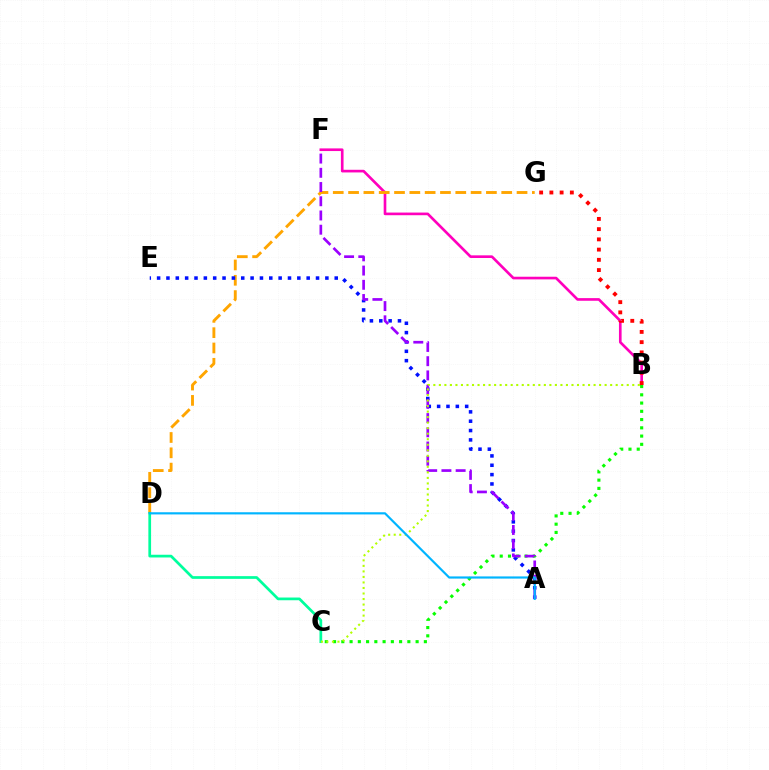{('B', 'F'): [{'color': '#ff00bd', 'line_style': 'solid', 'thickness': 1.91}], ('D', 'G'): [{'color': '#ffa500', 'line_style': 'dashed', 'thickness': 2.08}], ('C', 'D'): [{'color': '#00ff9d', 'line_style': 'solid', 'thickness': 1.96}], ('A', 'E'): [{'color': '#0010ff', 'line_style': 'dotted', 'thickness': 2.54}], ('B', 'C'): [{'color': '#08ff00', 'line_style': 'dotted', 'thickness': 2.24}, {'color': '#b3ff00', 'line_style': 'dotted', 'thickness': 1.5}], ('A', 'F'): [{'color': '#9b00ff', 'line_style': 'dashed', 'thickness': 1.93}], ('B', 'G'): [{'color': '#ff0000', 'line_style': 'dotted', 'thickness': 2.78}], ('A', 'D'): [{'color': '#00b5ff', 'line_style': 'solid', 'thickness': 1.56}]}